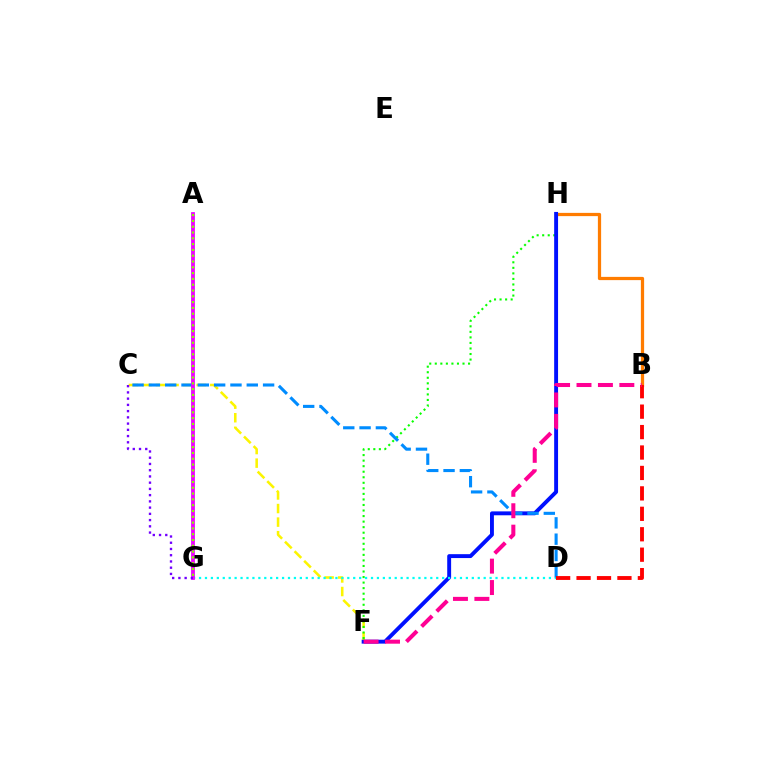{('C', 'F'): [{'color': '#fcf500', 'line_style': 'dashed', 'thickness': 1.84}], ('F', 'H'): [{'color': '#08ff00', 'line_style': 'dotted', 'thickness': 1.51}, {'color': '#0010ff', 'line_style': 'solid', 'thickness': 2.81}], ('B', 'H'): [{'color': '#ff7c00', 'line_style': 'solid', 'thickness': 2.34}], ('A', 'G'): [{'color': '#00ff74', 'line_style': 'dotted', 'thickness': 1.51}, {'color': '#ee00ff', 'line_style': 'solid', 'thickness': 2.72}, {'color': '#84ff00', 'line_style': 'dotted', 'thickness': 1.58}], ('D', 'G'): [{'color': '#00fff6', 'line_style': 'dotted', 'thickness': 1.61}], ('C', 'D'): [{'color': '#008cff', 'line_style': 'dashed', 'thickness': 2.22}], ('B', 'D'): [{'color': '#ff0000', 'line_style': 'dashed', 'thickness': 2.78}], ('C', 'G'): [{'color': '#7200ff', 'line_style': 'dotted', 'thickness': 1.69}], ('B', 'F'): [{'color': '#ff0094', 'line_style': 'dashed', 'thickness': 2.91}]}